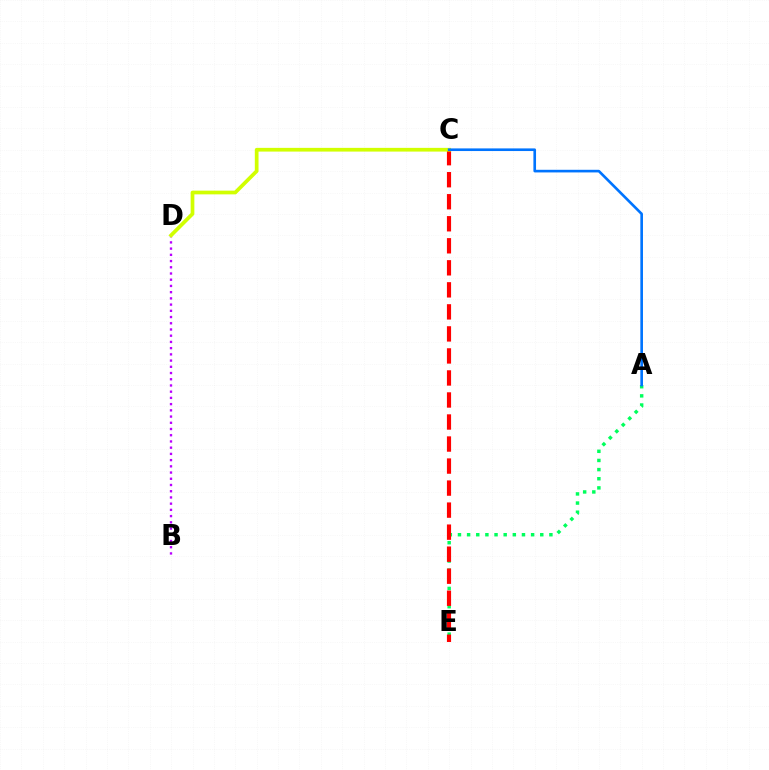{('B', 'D'): [{'color': '#b900ff', 'line_style': 'dotted', 'thickness': 1.69}], ('A', 'E'): [{'color': '#00ff5c', 'line_style': 'dotted', 'thickness': 2.48}], ('C', 'E'): [{'color': '#ff0000', 'line_style': 'dashed', 'thickness': 2.99}], ('C', 'D'): [{'color': '#d1ff00', 'line_style': 'solid', 'thickness': 2.68}], ('A', 'C'): [{'color': '#0074ff', 'line_style': 'solid', 'thickness': 1.9}]}